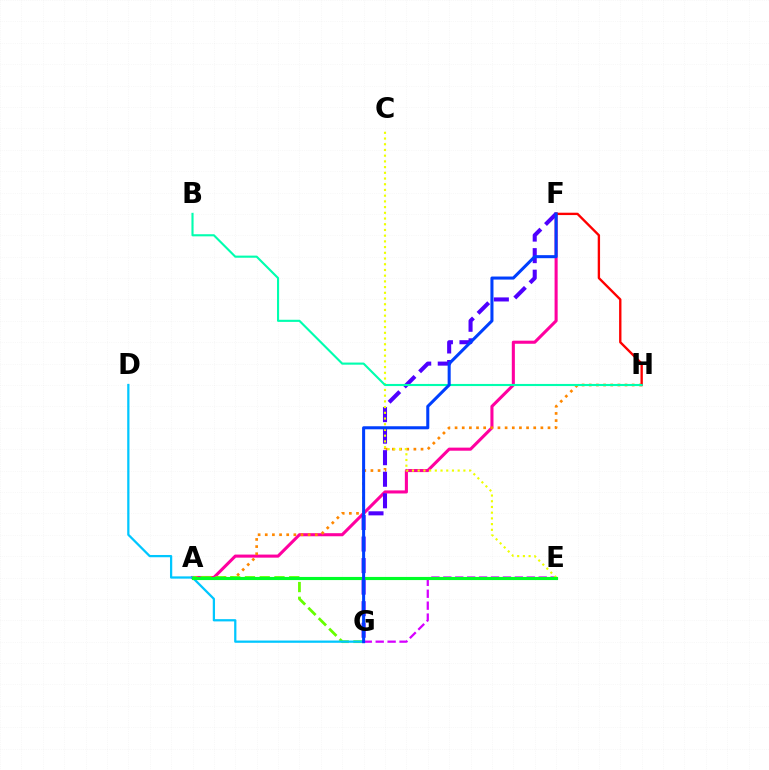{('A', 'F'): [{'color': '#ff00a0', 'line_style': 'solid', 'thickness': 2.21}], ('A', 'H'): [{'color': '#ff8800', 'line_style': 'dotted', 'thickness': 1.94}], ('F', 'H'): [{'color': '#ff0000', 'line_style': 'solid', 'thickness': 1.7}], ('E', 'G'): [{'color': '#d600ff', 'line_style': 'dashed', 'thickness': 1.62}], ('F', 'G'): [{'color': '#4f00ff', 'line_style': 'dashed', 'thickness': 2.93}, {'color': '#003fff', 'line_style': 'solid', 'thickness': 2.19}], ('A', 'G'): [{'color': '#66ff00', 'line_style': 'dashed', 'thickness': 2.01}], ('D', 'G'): [{'color': '#00c7ff', 'line_style': 'solid', 'thickness': 1.62}], ('C', 'E'): [{'color': '#eeff00', 'line_style': 'dotted', 'thickness': 1.55}], ('A', 'E'): [{'color': '#00ff27', 'line_style': 'solid', 'thickness': 2.25}], ('B', 'H'): [{'color': '#00ffaf', 'line_style': 'solid', 'thickness': 1.53}]}